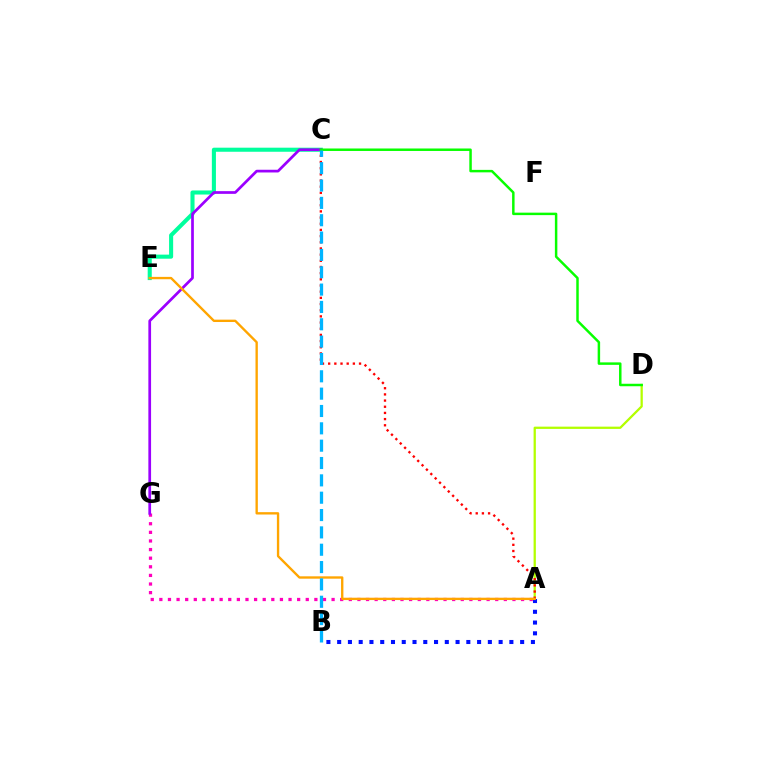{('A', 'D'): [{'color': '#b3ff00', 'line_style': 'solid', 'thickness': 1.63}], ('A', 'G'): [{'color': '#ff00bd', 'line_style': 'dotted', 'thickness': 2.34}], ('C', 'E'): [{'color': '#00ff9d', 'line_style': 'solid', 'thickness': 2.93}], ('A', 'C'): [{'color': '#ff0000', 'line_style': 'dotted', 'thickness': 1.68}], ('C', 'G'): [{'color': '#9b00ff', 'line_style': 'solid', 'thickness': 1.95}], ('C', 'D'): [{'color': '#08ff00', 'line_style': 'solid', 'thickness': 1.78}], ('A', 'B'): [{'color': '#0010ff', 'line_style': 'dotted', 'thickness': 2.92}], ('A', 'E'): [{'color': '#ffa500', 'line_style': 'solid', 'thickness': 1.7}], ('B', 'C'): [{'color': '#00b5ff', 'line_style': 'dashed', 'thickness': 2.36}]}